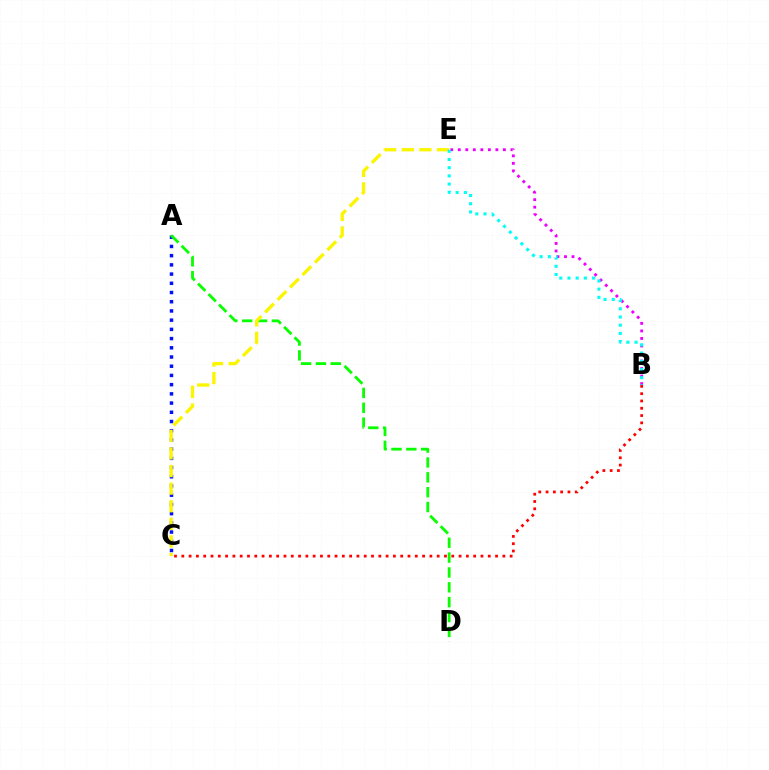{('A', 'C'): [{'color': '#0010ff', 'line_style': 'dotted', 'thickness': 2.5}], ('A', 'D'): [{'color': '#08ff00', 'line_style': 'dashed', 'thickness': 2.02}], ('B', 'E'): [{'color': '#ee00ff', 'line_style': 'dotted', 'thickness': 2.04}, {'color': '#00fff6', 'line_style': 'dotted', 'thickness': 2.23}], ('C', 'E'): [{'color': '#fcf500', 'line_style': 'dashed', 'thickness': 2.39}], ('B', 'C'): [{'color': '#ff0000', 'line_style': 'dotted', 'thickness': 1.98}]}